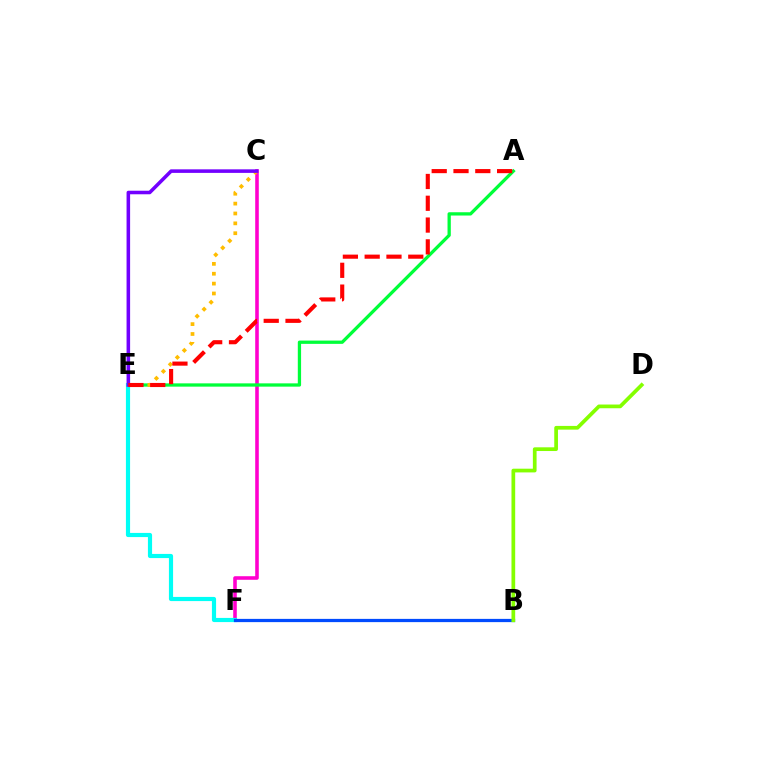{('C', 'F'): [{'color': '#ff00cf', 'line_style': 'solid', 'thickness': 2.58}], ('A', 'E'): [{'color': '#00ff39', 'line_style': 'solid', 'thickness': 2.37}, {'color': '#ff0000', 'line_style': 'dashed', 'thickness': 2.96}], ('E', 'F'): [{'color': '#00fff6', 'line_style': 'solid', 'thickness': 3.0}], ('C', 'E'): [{'color': '#ffbd00', 'line_style': 'dotted', 'thickness': 2.68}, {'color': '#7200ff', 'line_style': 'solid', 'thickness': 2.56}], ('B', 'F'): [{'color': '#004bff', 'line_style': 'solid', 'thickness': 2.33}], ('B', 'D'): [{'color': '#84ff00', 'line_style': 'solid', 'thickness': 2.68}]}